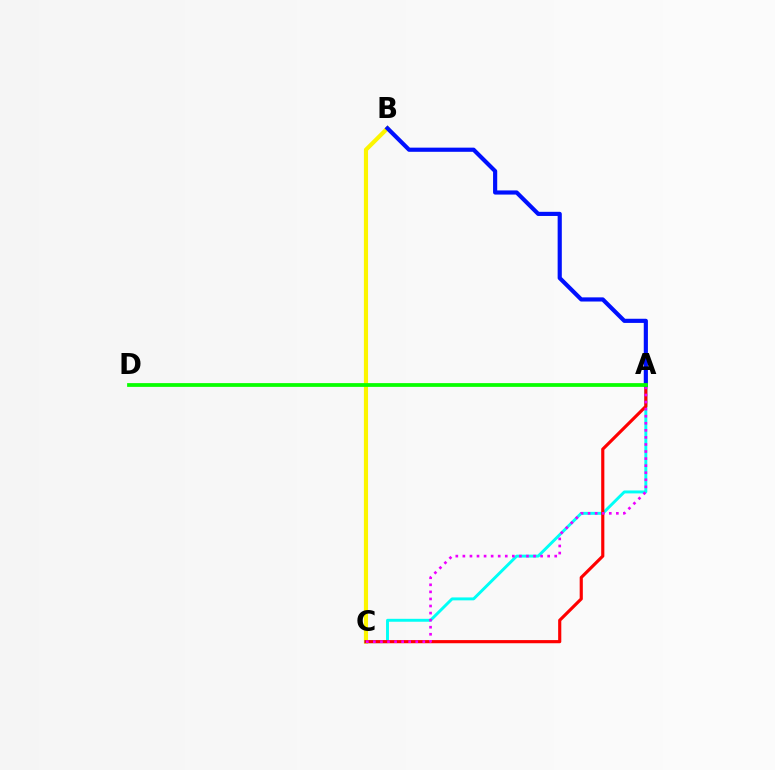{('B', 'C'): [{'color': '#fcf500', 'line_style': 'solid', 'thickness': 2.98}], ('A', 'C'): [{'color': '#00fff6', 'line_style': 'solid', 'thickness': 2.11}, {'color': '#ff0000', 'line_style': 'solid', 'thickness': 2.27}, {'color': '#ee00ff', 'line_style': 'dotted', 'thickness': 1.92}], ('A', 'B'): [{'color': '#0010ff', 'line_style': 'solid', 'thickness': 2.99}], ('A', 'D'): [{'color': '#08ff00', 'line_style': 'solid', 'thickness': 2.7}]}